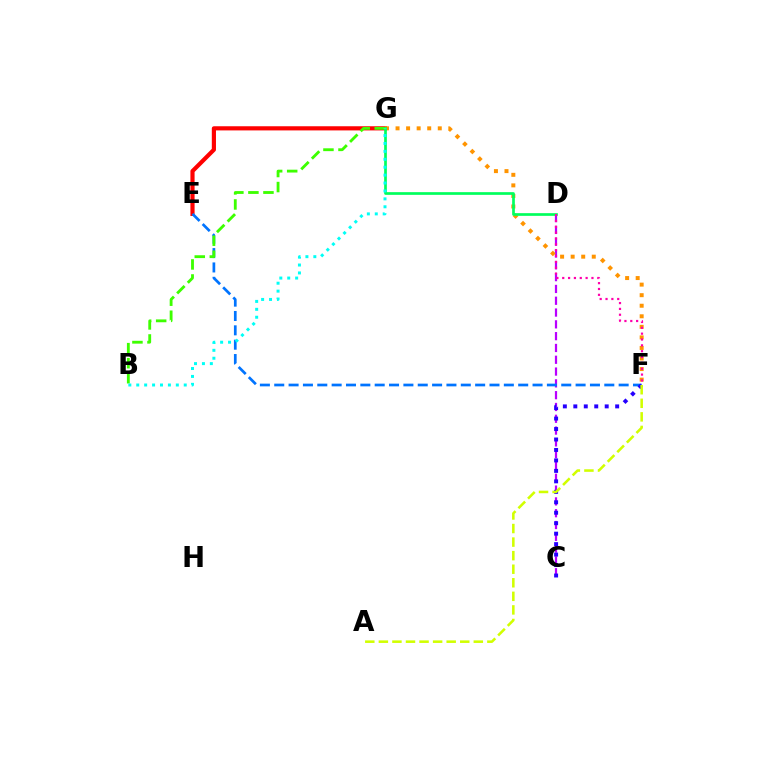{('E', 'G'): [{'color': '#ff0000', 'line_style': 'solid', 'thickness': 3.0}], ('C', 'D'): [{'color': '#b900ff', 'line_style': 'dashed', 'thickness': 1.6}], ('E', 'F'): [{'color': '#0074ff', 'line_style': 'dashed', 'thickness': 1.95}], ('F', 'G'): [{'color': '#ff9400', 'line_style': 'dotted', 'thickness': 2.87}], ('C', 'F'): [{'color': '#2500ff', 'line_style': 'dotted', 'thickness': 2.84}], ('D', 'G'): [{'color': '#00ff5c', 'line_style': 'solid', 'thickness': 1.94}], ('A', 'F'): [{'color': '#d1ff00', 'line_style': 'dashed', 'thickness': 1.84}], ('B', 'G'): [{'color': '#3dff00', 'line_style': 'dashed', 'thickness': 2.04}, {'color': '#00fff6', 'line_style': 'dotted', 'thickness': 2.15}], ('D', 'F'): [{'color': '#ff00ac', 'line_style': 'dotted', 'thickness': 1.59}]}